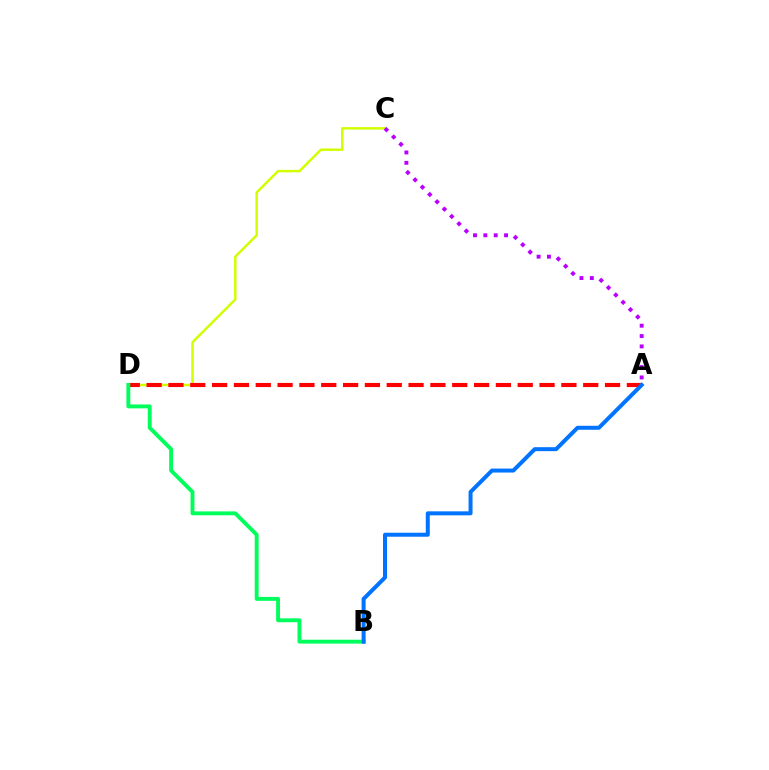{('C', 'D'): [{'color': '#d1ff00', 'line_style': 'solid', 'thickness': 1.78}], ('A', 'D'): [{'color': '#ff0000', 'line_style': 'dashed', 'thickness': 2.97}], ('A', 'C'): [{'color': '#b900ff', 'line_style': 'dotted', 'thickness': 2.81}], ('B', 'D'): [{'color': '#00ff5c', 'line_style': 'solid', 'thickness': 2.8}], ('A', 'B'): [{'color': '#0074ff', 'line_style': 'solid', 'thickness': 2.87}]}